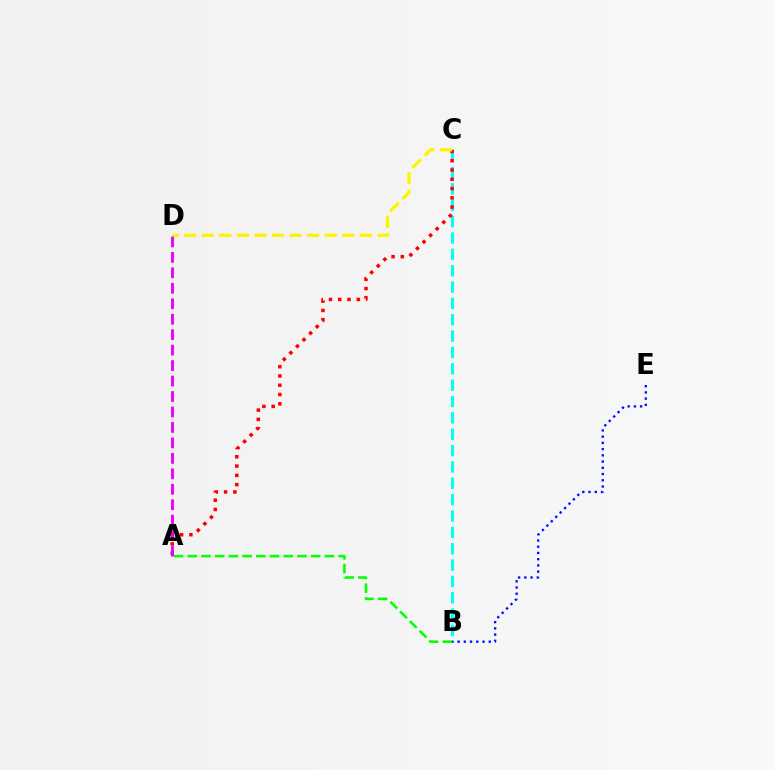{('B', 'C'): [{'color': '#00fff6', 'line_style': 'dashed', 'thickness': 2.22}], ('B', 'E'): [{'color': '#0010ff', 'line_style': 'dotted', 'thickness': 1.69}], ('A', 'B'): [{'color': '#08ff00', 'line_style': 'dashed', 'thickness': 1.86}], ('A', 'C'): [{'color': '#ff0000', 'line_style': 'dotted', 'thickness': 2.52}], ('C', 'D'): [{'color': '#fcf500', 'line_style': 'dashed', 'thickness': 2.39}], ('A', 'D'): [{'color': '#ee00ff', 'line_style': 'dashed', 'thickness': 2.1}]}